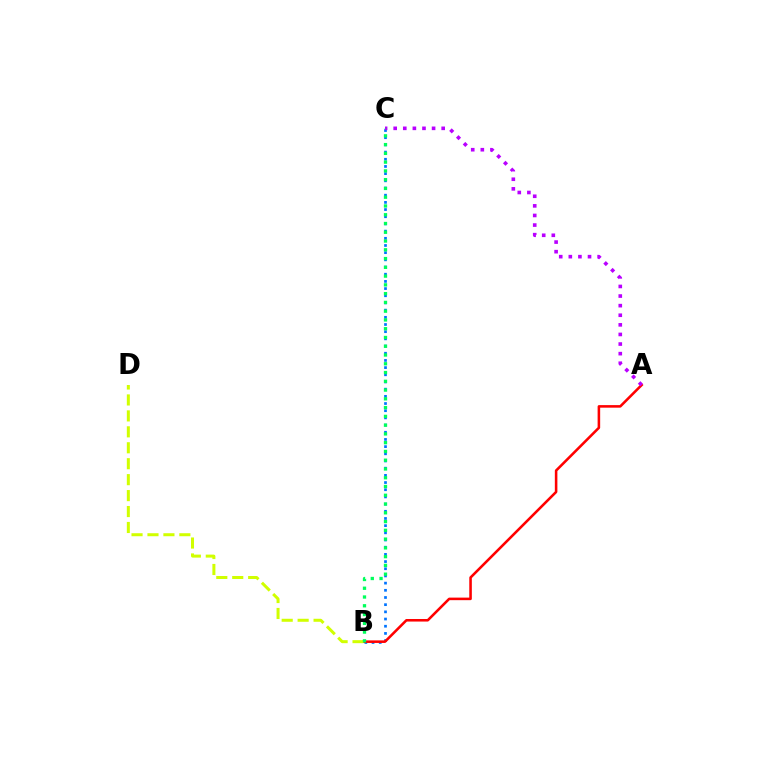{('B', 'C'): [{'color': '#0074ff', 'line_style': 'dotted', 'thickness': 1.95}, {'color': '#00ff5c', 'line_style': 'dotted', 'thickness': 2.38}], ('A', 'B'): [{'color': '#ff0000', 'line_style': 'solid', 'thickness': 1.84}], ('A', 'C'): [{'color': '#b900ff', 'line_style': 'dotted', 'thickness': 2.61}], ('B', 'D'): [{'color': '#d1ff00', 'line_style': 'dashed', 'thickness': 2.17}]}